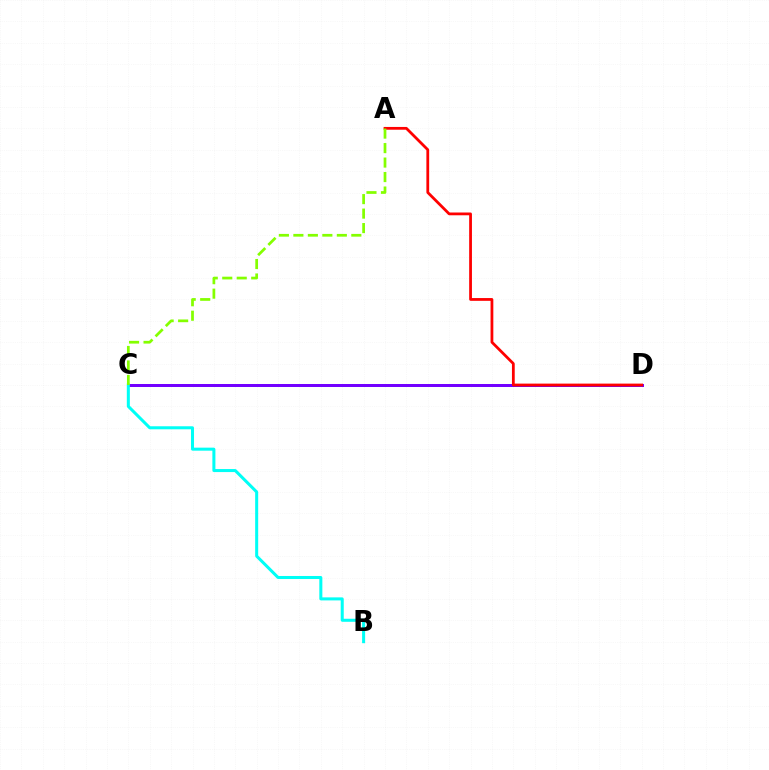{('C', 'D'): [{'color': '#7200ff', 'line_style': 'solid', 'thickness': 2.16}], ('A', 'D'): [{'color': '#ff0000', 'line_style': 'solid', 'thickness': 2.0}], ('B', 'C'): [{'color': '#00fff6', 'line_style': 'solid', 'thickness': 2.18}], ('A', 'C'): [{'color': '#84ff00', 'line_style': 'dashed', 'thickness': 1.97}]}